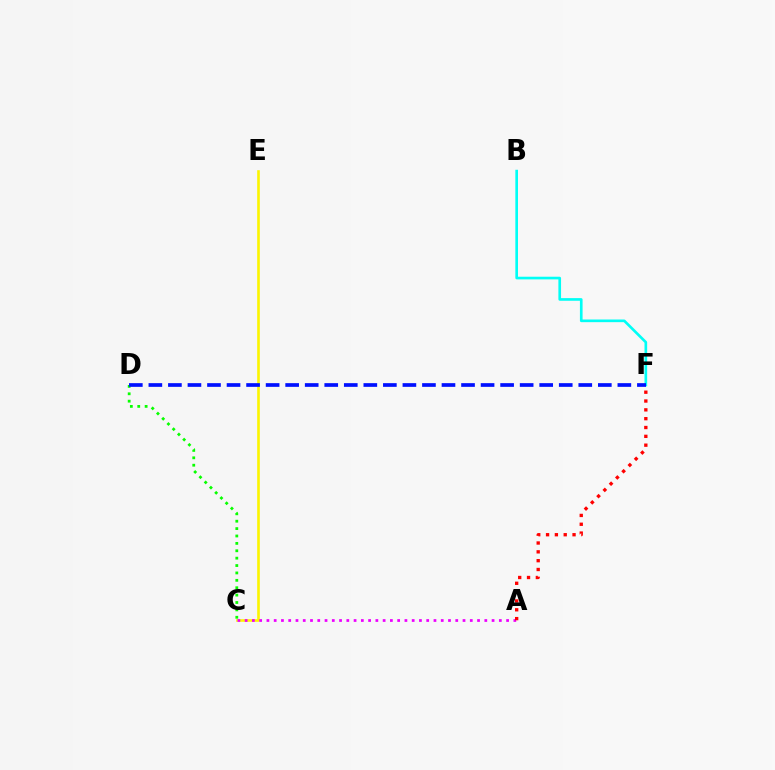{('C', 'D'): [{'color': '#08ff00', 'line_style': 'dotted', 'thickness': 2.01}], ('C', 'E'): [{'color': '#fcf500', 'line_style': 'solid', 'thickness': 1.89}], ('A', 'C'): [{'color': '#ee00ff', 'line_style': 'dotted', 'thickness': 1.97}], ('B', 'F'): [{'color': '#00fff6', 'line_style': 'solid', 'thickness': 1.91}], ('A', 'F'): [{'color': '#ff0000', 'line_style': 'dotted', 'thickness': 2.4}], ('D', 'F'): [{'color': '#0010ff', 'line_style': 'dashed', 'thickness': 2.65}]}